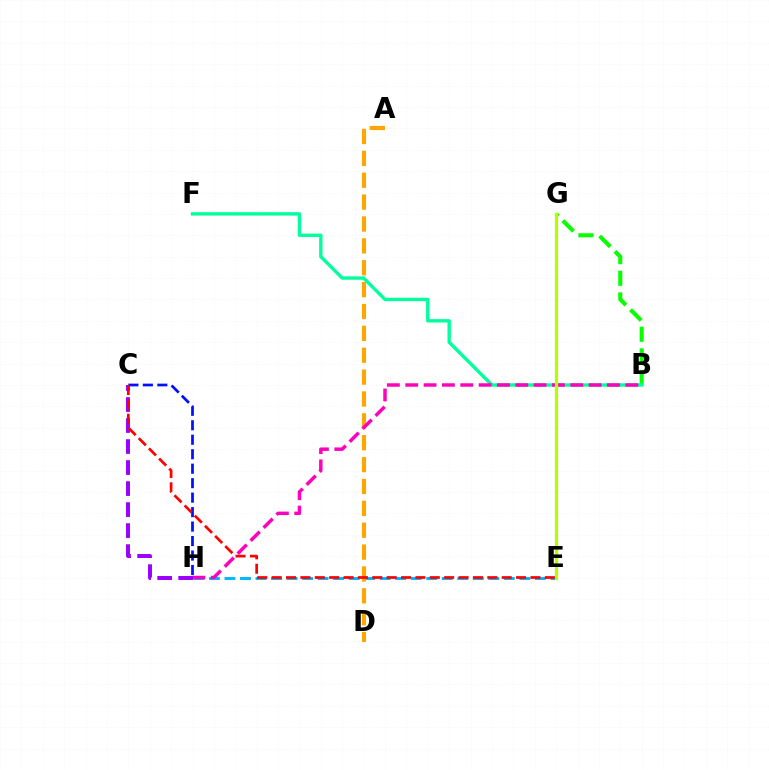{('E', 'H'): [{'color': '#00b5ff', 'line_style': 'dashed', 'thickness': 2.11}], ('B', 'G'): [{'color': '#08ff00', 'line_style': 'dashed', 'thickness': 2.94}], ('B', 'F'): [{'color': '#00ff9d', 'line_style': 'solid', 'thickness': 2.42}], ('A', 'D'): [{'color': '#ffa500', 'line_style': 'dashed', 'thickness': 2.97}], ('B', 'H'): [{'color': '#ff00bd', 'line_style': 'dashed', 'thickness': 2.49}], ('C', 'H'): [{'color': '#9b00ff', 'line_style': 'dashed', 'thickness': 2.85}, {'color': '#0010ff', 'line_style': 'dashed', 'thickness': 1.97}], ('E', 'G'): [{'color': '#b3ff00', 'line_style': 'solid', 'thickness': 2.32}], ('C', 'E'): [{'color': '#ff0000', 'line_style': 'dashed', 'thickness': 1.95}]}